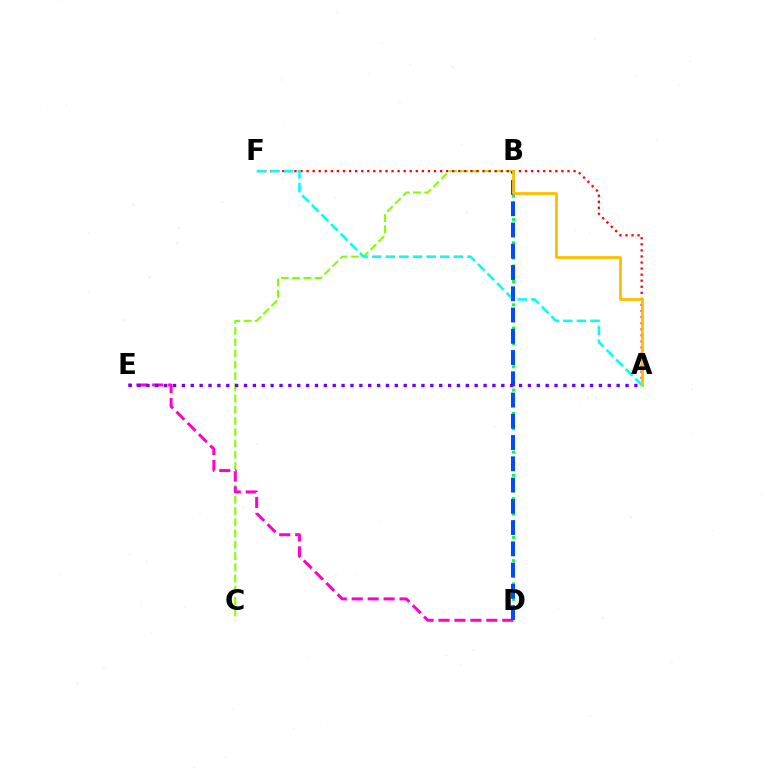{('B', 'D'): [{'color': '#00ff39', 'line_style': 'dotted', 'thickness': 2.11}, {'color': '#004bff', 'line_style': 'dashed', 'thickness': 2.89}], ('B', 'C'): [{'color': '#84ff00', 'line_style': 'dashed', 'thickness': 1.53}], ('A', 'F'): [{'color': '#ff0000', 'line_style': 'dotted', 'thickness': 1.65}, {'color': '#00fff6', 'line_style': 'dashed', 'thickness': 1.85}], ('D', 'E'): [{'color': '#ff00cf', 'line_style': 'dashed', 'thickness': 2.17}], ('A', 'B'): [{'color': '#ffbd00', 'line_style': 'solid', 'thickness': 2.01}], ('A', 'E'): [{'color': '#7200ff', 'line_style': 'dotted', 'thickness': 2.41}]}